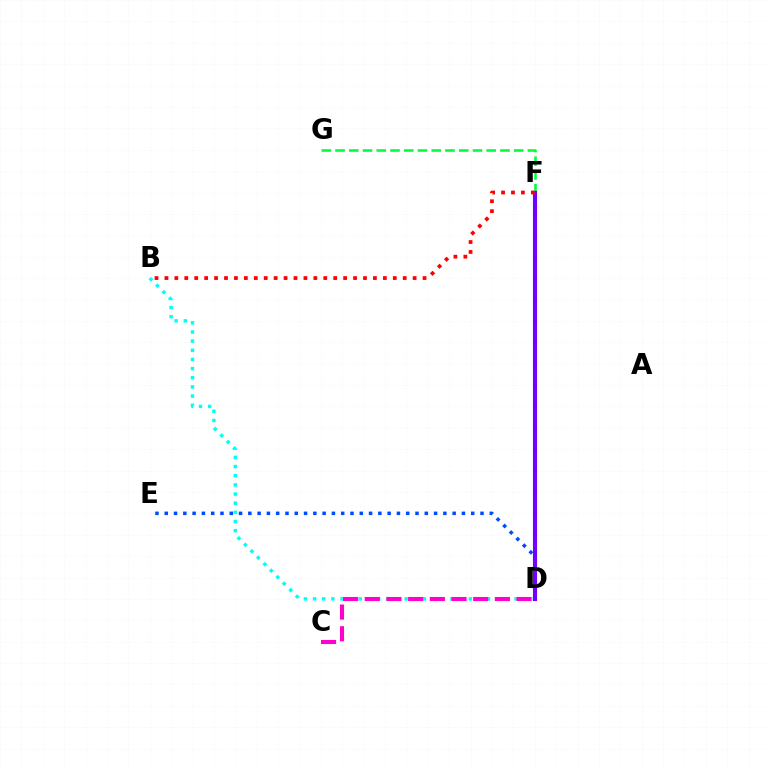{('D', 'F'): [{'color': '#84ff00', 'line_style': 'dashed', 'thickness': 1.85}, {'color': '#ffbd00', 'line_style': 'dashed', 'thickness': 2.08}, {'color': '#7200ff', 'line_style': 'solid', 'thickness': 2.96}], ('F', 'G'): [{'color': '#00ff39', 'line_style': 'dashed', 'thickness': 1.87}], ('D', 'E'): [{'color': '#004bff', 'line_style': 'dotted', 'thickness': 2.52}], ('B', 'D'): [{'color': '#00fff6', 'line_style': 'dotted', 'thickness': 2.49}], ('B', 'F'): [{'color': '#ff0000', 'line_style': 'dotted', 'thickness': 2.7}], ('C', 'D'): [{'color': '#ff00cf', 'line_style': 'dashed', 'thickness': 2.95}]}